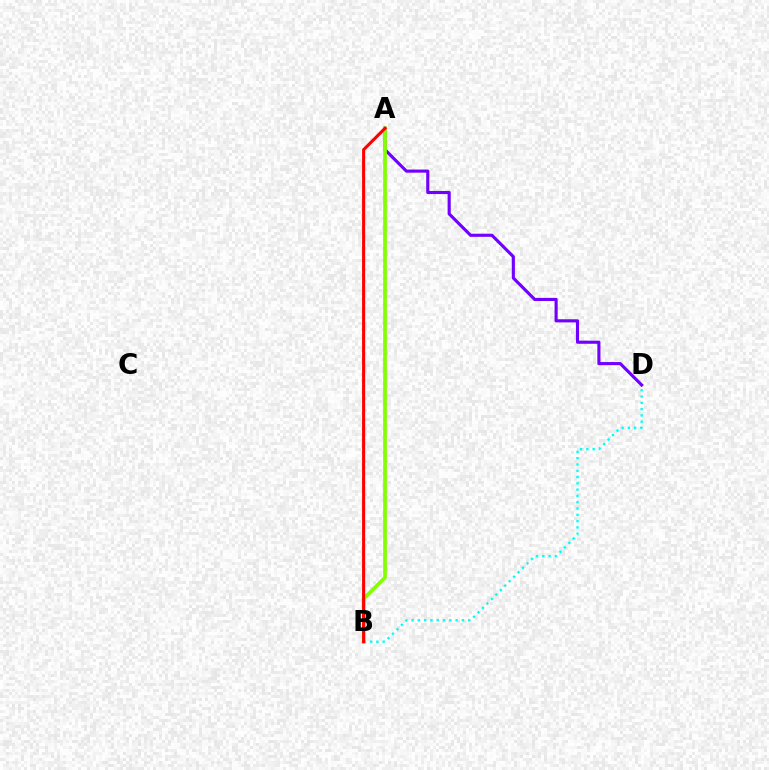{('B', 'D'): [{'color': '#00fff6', 'line_style': 'dotted', 'thickness': 1.71}], ('A', 'D'): [{'color': '#7200ff', 'line_style': 'solid', 'thickness': 2.25}], ('A', 'B'): [{'color': '#84ff00', 'line_style': 'solid', 'thickness': 2.69}, {'color': '#ff0000', 'line_style': 'solid', 'thickness': 2.21}]}